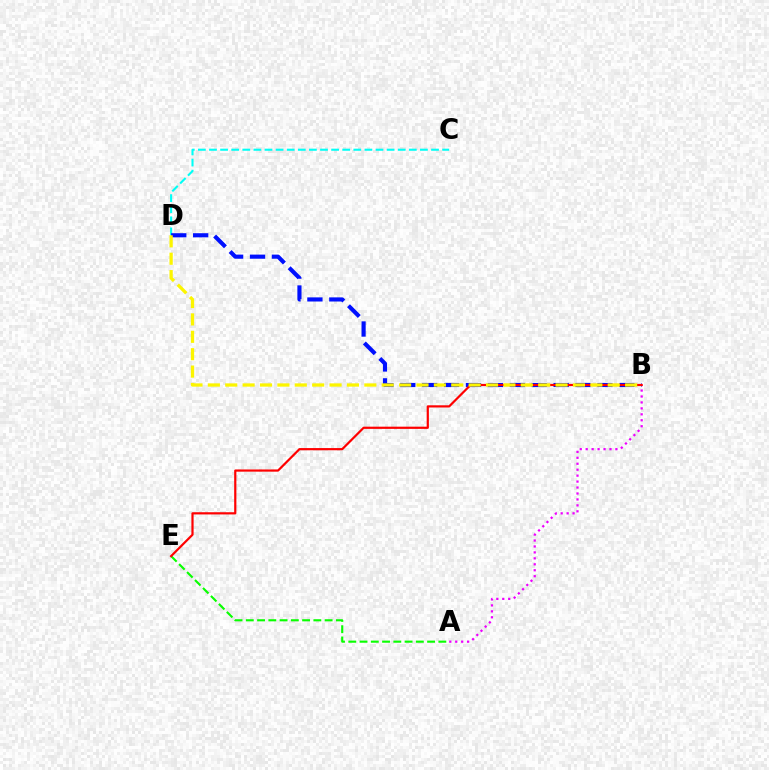{('A', 'E'): [{'color': '#08ff00', 'line_style': 'dashed', 'thickness': 1.53}], ('C', 'D'): [{'color': '#00fff6', 'line_style': 'dashed', 'thickness': 1.51}], ('A', 'B'): [{'color': '#ee00ff', 'line_style': 'dotted', 'thickness': 1.62}], ('B', 'D'): [{'color': '#0010ff', 'line_style': 'dashed', 'thickness': 2.98}, {'color': '#fcf500', 'line_style': 'dashed', 'thickness': 2.36}], ('B', 'E'): [{'color': '#ff0000', 'line_style': 'solid', 'thickness': 1.59}]}